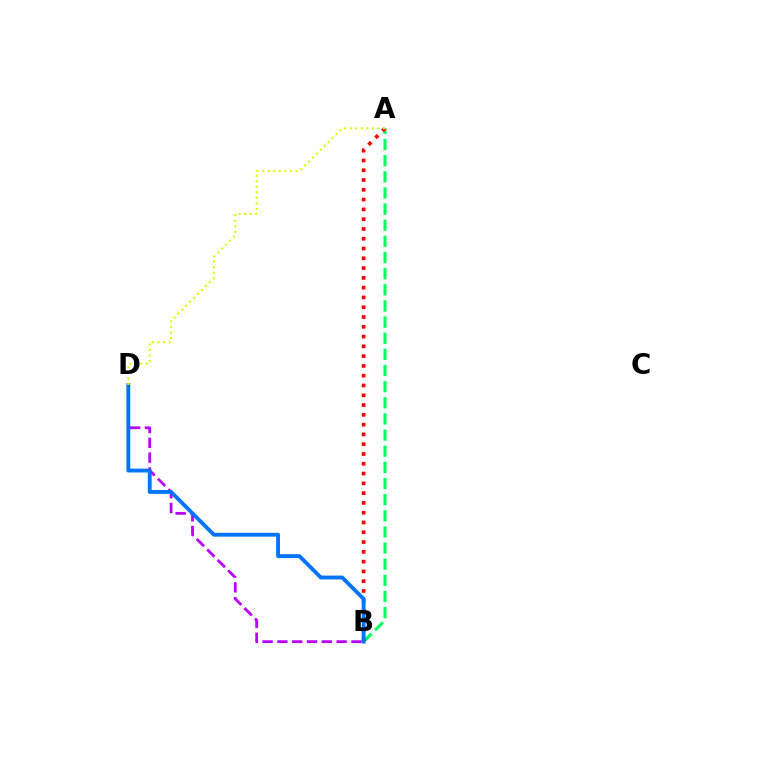{('B', 'D'): [{'color': '#b900ff', 'line_style': 'dashed', 'thickness': 2.01}, {'color': '#0074ff', 'line_style': 'solid', 'thickness': 2.77}], ('A', 'B'): [{'color': '#00ff5c', 'line_style': 'dashed', 'thickness': 2.19}, {'color': '#ff0000', 'line_style': 'dotted', 'thickness': 2.66}], ('A', 'D'): [{'color': '#d1ff00', 'line_style': 'dotted', 'thickness': 1.5}]}